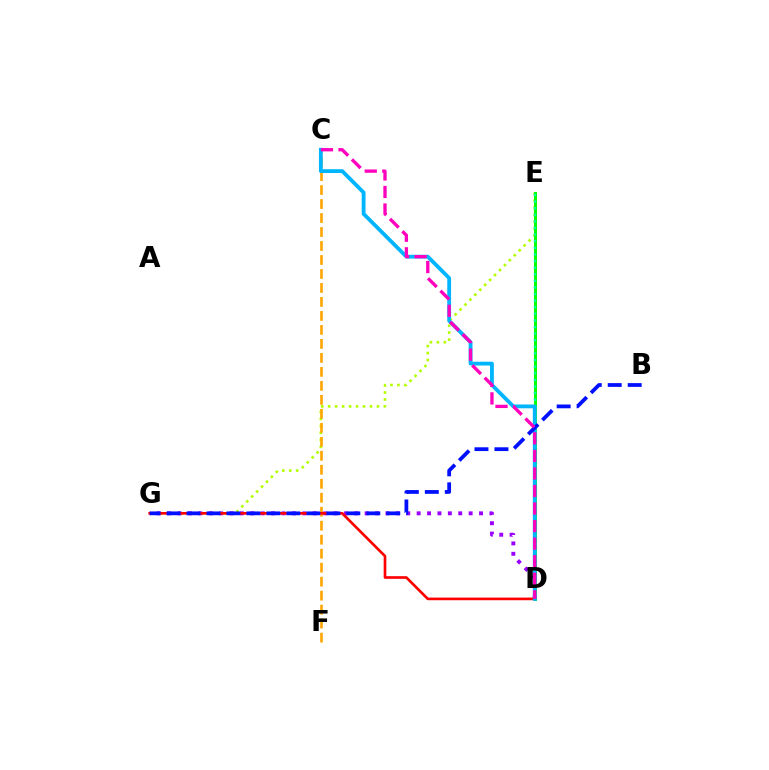{('E', 'G'): [{'color': '#b3ff00', 'line_style': 'dotted', 'thickness': 1.89}], ('D', 'E'): [{'color': '#08ff00', 'line_style': 'solid', 'thickness': 2.18}, {'color': '#00ff9d', 'line_style': 'dotted', 'thickness': 1.79}], ('C', 'F'): [{'color': '#ffa500', 'line_style': 'dashed', 'thickness': 1.9}], ('D', 'G'): [{'color': '#9b00ff', 'line_style': 'dotted', 'thickness': 2.82}, {'color': '#ff0000', 'line_style': 'solid', 'thickness': 1.91}], ('C', 'D'): [{'color': '#00b5ff', 'line_style': 'solid', 'thickness': 2.75}, {'color': '#ff00bd', 'line_style': 'dashed', 'thickness': 2.38}], ('B', 'G'): [{'color': '#0010ff', 'line_style': 'dashed', 'thickness': 2.71}]}